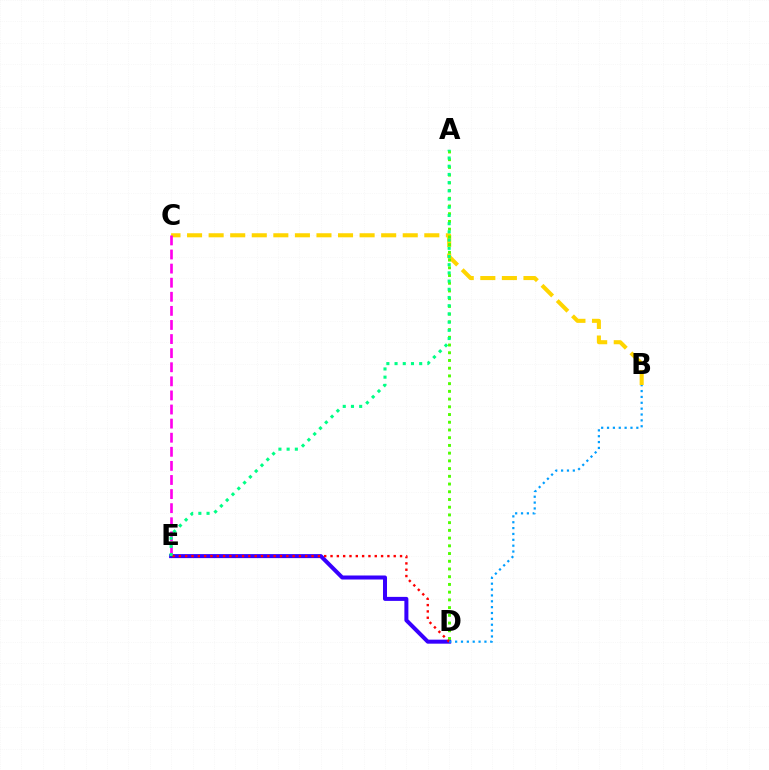{('B', 'C'): [{'color': '#ffd500', 'line_style': 'dashed', 'thickness': 2.93}], ('D', 'E'): [{'color': '#3700ff', 'line_style': 'solid', 'thickness': 2.89}, {'color': '#ff0000', 'line_style': 'dotted', 'thickness': 1.72}], ('C', 'E'): [{'color': '#ff00ed', 'line_style': 'dashed', 'thickness': 1.91}], ('A', 'D'): [{'color': '#4fff00', 'line_style': 'dotted', 'thickness': 2.1}], ('A', 'E'): [{'color': '#00ff86', 'line_style': 'dotted', 'thickness': 2.23}], ('B', 'D'): [{'color': '#009eff', 'line_style': 'dotted', 'thickness': 1.59}]}